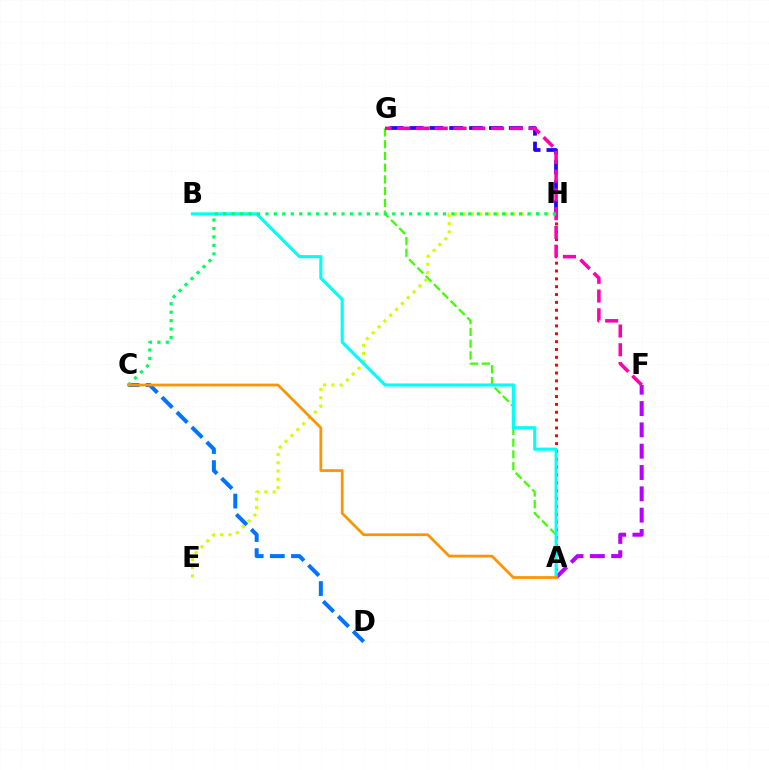{('G', 'H'): [{'color': '#2500ff', 'line_style': 'dashed', 'thickness': 2.7}], ('A', 'H'): [{'color': '#ff0000', 'line_style': 'dotted', 'thickness': 2.13}], ('A', 'G'): [{'color': '#3dff00', 'line_style': 'dashed', 'thickness': 1.6}], ('A', 'F'): [{'color': '#b900ff', 'line_style': 'dashed', 'thickness': 2.9}], ('E', 'H'): [{'color': '#d1ff00', 'line_style': 'dotted', 'thickness': 2.25}], ('F', 'G'): [{'color': '#ff00ac', 'line_style': 'dashed', 'thickness': 2.55}], ('A', 'B'): [{'color': '#00fff6', 'line_style': 'solid', 'thickness': 2.25}], ('C', 'D'): [{'color': '#0074ff', 'line_style': 'dashed', 'thickness': 2.87}], ('C', 'H'): [{'color': '#00ff5c', 'line_style': 'dotted', 'thickness': 2.3}], ('A', 'C'): [{'color': '#ff9400', 'line_style': 'solid', 'thickness': 1.99}]}